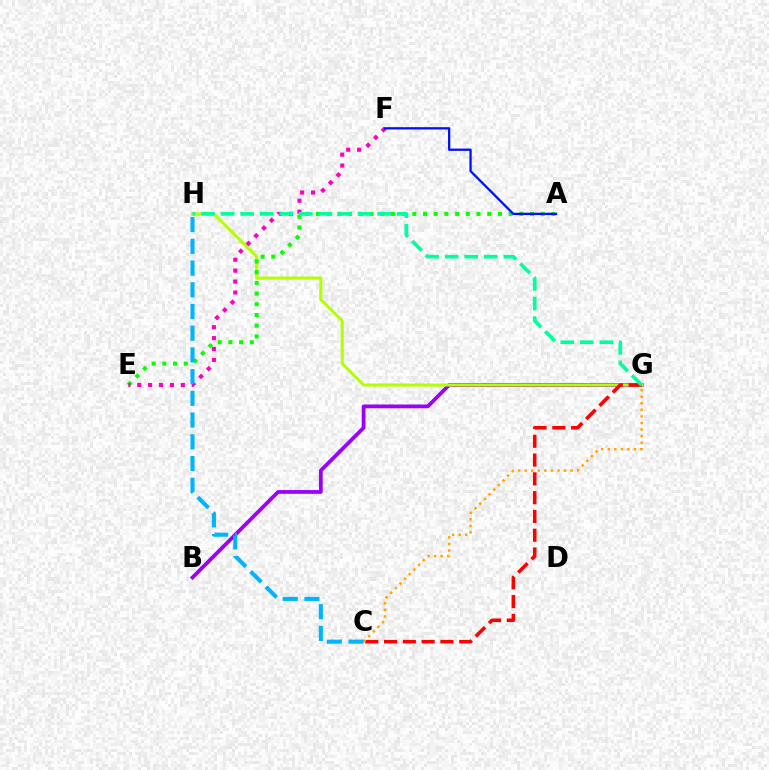{('B', 'G'): [{'color': '#9b00ff', 'line_style': 'solid', 'thickness': 2.71}], ('G', 'H'): [{'color': '#b3ff00', 'line_style': 'solid', 'thickness': 2.19}, {'color': '#00ff9d', 'line_style': 'dashed', 'thickness': 2.66}], ('A', 'E'): [{'color': '#08ff00', 'line_style': 'dotted', 'thickness': 2.91}], ('C', 'G'): [{'color': '#ff0000', 'line_style': 'dashed', 'thickness': 2.55}, {'color': '#ffa500', 'line_style': 'dotted', 'thickness': 1.78}], ('E', 'F'): [{'color': '#ff00bd', 'line_style': 'dotted', 'thickness': 2.96}], ('C', 'H'): [{'color': '#00b5ff', 'line_style': 'dashed', 'thickness': 2.95}], ('A', 'F'): [{'color': '#0010ff', 'line_style': 'solid', 'thickness': 1.65}]}